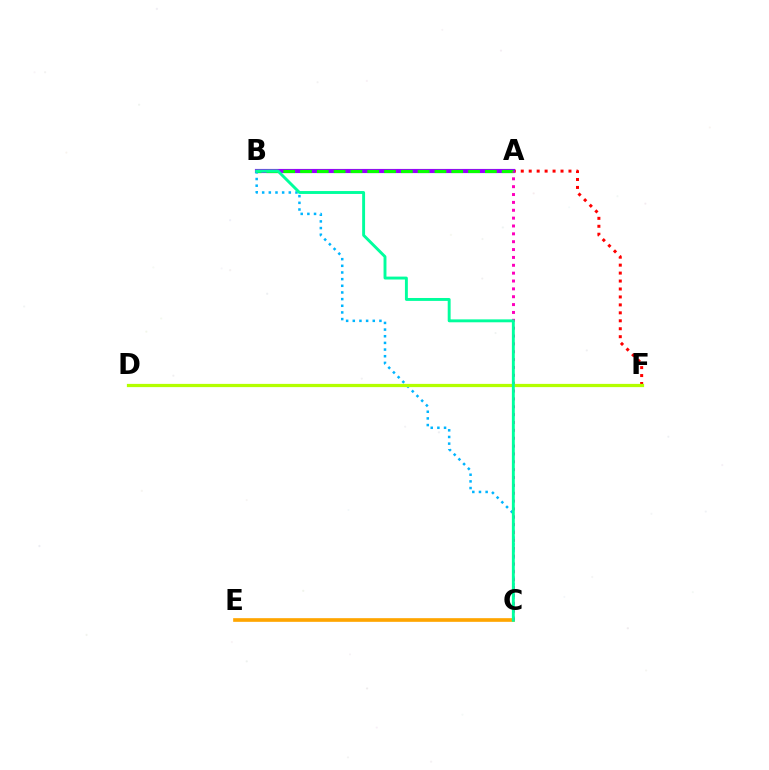{('B', 'F'): [{'color': '#ff0000', 'line_style': 'dotted', 'thickness': 2.16}], ('C', 'E'): [{'color': '#ffa500', 'line_style': 'solid', 'thickness': 2.64}], ('A', 'B'): [{'color': '#9b00ff', 'line_style': 'solid', 'thickness': 2.98}, {'color': '#08ff00', 'line_style': 'dashed', 'thickness': 2.28}], ('D', 'F'): [{'color': '#0010ff', 'line_style': 'dotted', 'thickness': 2.07}, {'color': '#b3ff00', 'line_style': 'solid', 'thickness': 2.33}], ('B', 'C'): [{'color': '#00b5ff', 'line_style': 'dotted', 'thickness': 1.81}, {'color': '#00ff9d', 'line_style': 'solid', 'thickness': 2.09}], ('A', 'C'): [{'color': '#ff00bd', 'line_style': 'dotted', 'thickness': 2.14}]}